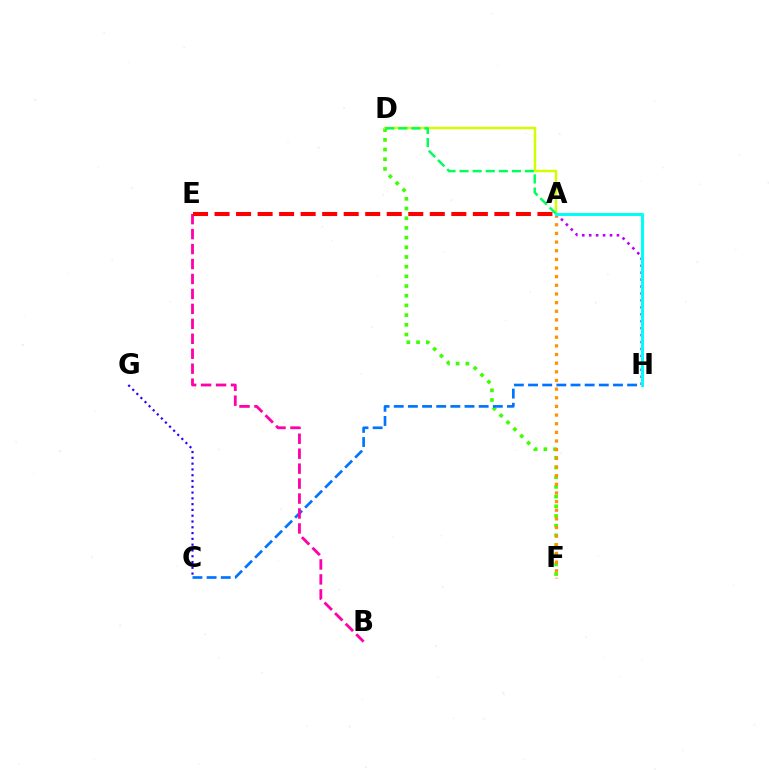{('D', 'F'): [{'color': '#3dff00', 'line_style': 'dotted', 'thickness': 2.63}], ('A', 'D'): [{'color': '#d1ff00', 'line_style': 'solid', 'thickness': 1.77}, {'color': '#00ff5c', 'line_style': 'dashed', 'thickness': 1.78}], ('C', 'H'): [{'color': '#0074ff', 'line_style': 'dashed', 'thickness': 1.92}], ('B', 'E'): [{'color': '#ff00ac', 'line_style': 'dashed', 'thickness': 2.03}], ('C', 'G'): [{'color': '#2500ff', 'line_style': 'dotted', 'thickness': 1.57}], ('A', 'F'): [{'color': '#ff9400', 'line_style': 'dotted', 'thickness': 2.35}], ('A', 'H'): [{'color': '#b900ff', 'line_style': 'dotted', 'thickness': 1.89}, {'color': '#00fff6', 'line_style': 'solid', 'thickness': 2.19}], ('A', 'E'): [{'color': '#ff0000', 'line_style': 'dashed', 'thickness': 2.92}]}